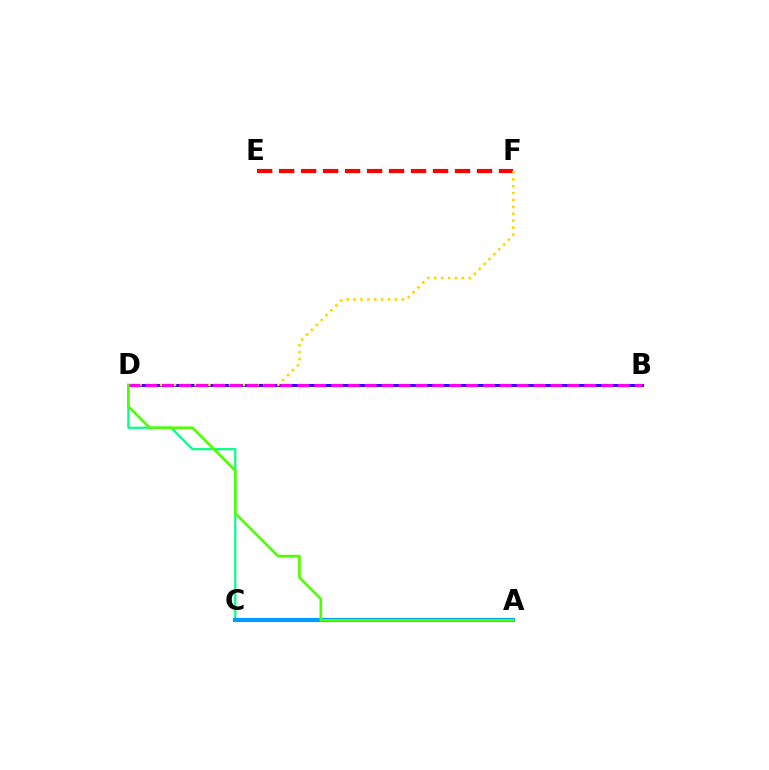{('C', 'D'): [{'color': '#00ff86', 'line_style': 'solid', 'thickness': 1.57}], ('B', 'D'): [{'color': '#3700ff', 'line_style': 'solid', 'thickness': 2.14}, {'color': '#ff00ed', 'line_style': 'dashed', 'thickness': 2.29}], ('E', 'F'): [{'color': '#ff0000', 'line_style': 'dashed', 'thickness': 2.99}], ('D', 'F'): [{'color': '#ffd500', 'line_style': 'dotted', 'thickness': 1.87}], ('A', 'C'): [{'color': '#009eff', 'line_style': 'solid', 'thickness': 2.96}], ('A', 'D'): [{'color': '#4fff00', 'line_style': 'solid', 'thickness': 1.92}]}